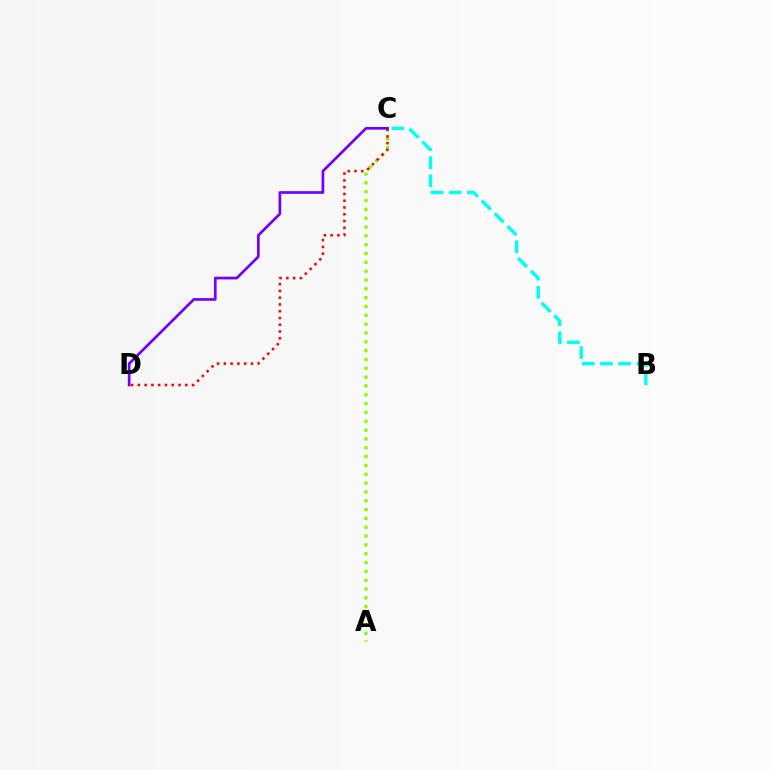{('A', 'C'): [{'color': '#84ff00', 'line_style': 'dotted', 'thickness': 2.4}], ('C', 'D'): [{'color': '#ff0000', 'line_style': 'dotted', 'thickness': 1.84}, {'color': '#7200ff', 'line_style': 'solid', 'thickness': 1.95}], ('B', 'C'): [{'color': '#00fff6', 'line_style': 'dashed', 'thickness': 2.46}]}